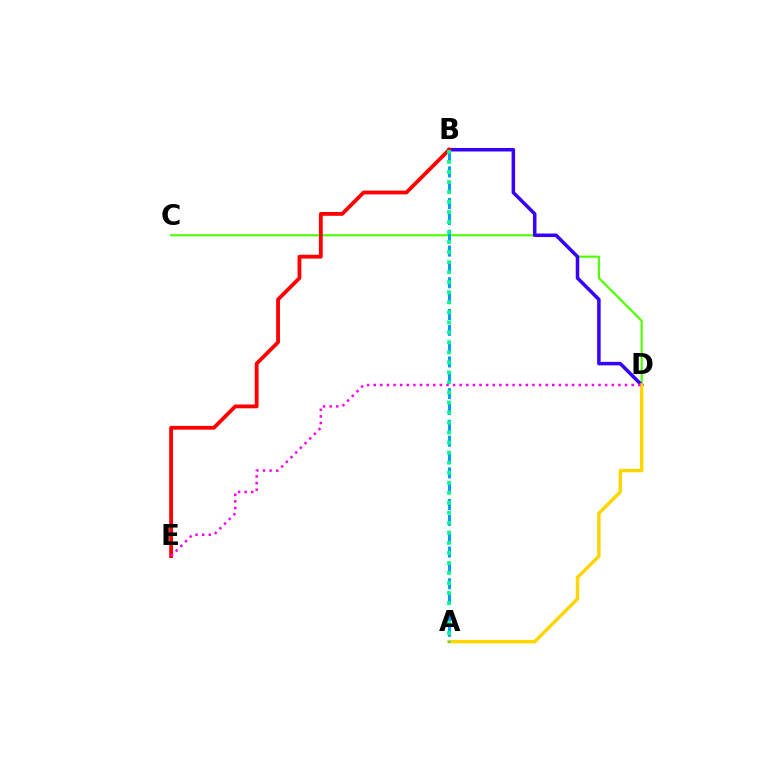{('C', 'D'): [{'color': '#4fff00', 'line_style': 'solid', 'thickness': 1.56}], ('B', 'D'): [{'color': '#3700ff', 'line_style': 'solid', 'thickness': 2.53}], ('A', 'D'): [{'color': '#ffd500', 'line_style': 'solid', 'thickness': 2.47}], ('B', 'E'): [{'color': '#ff0000', 'line_style': 'solid', 'thickness': 2.73}], ('A', 'B'): [{'color': '#009eff', 'line_style': 'dashed', 'thickness': 2.15}, {'color': '#00ff86', 'line_style': 'dotted', 'thickness': 2.72}], ('D', 'E'): [{'color': '#ff00ed', 'line_style': 'dotted', 'thickness': 1.8}]}